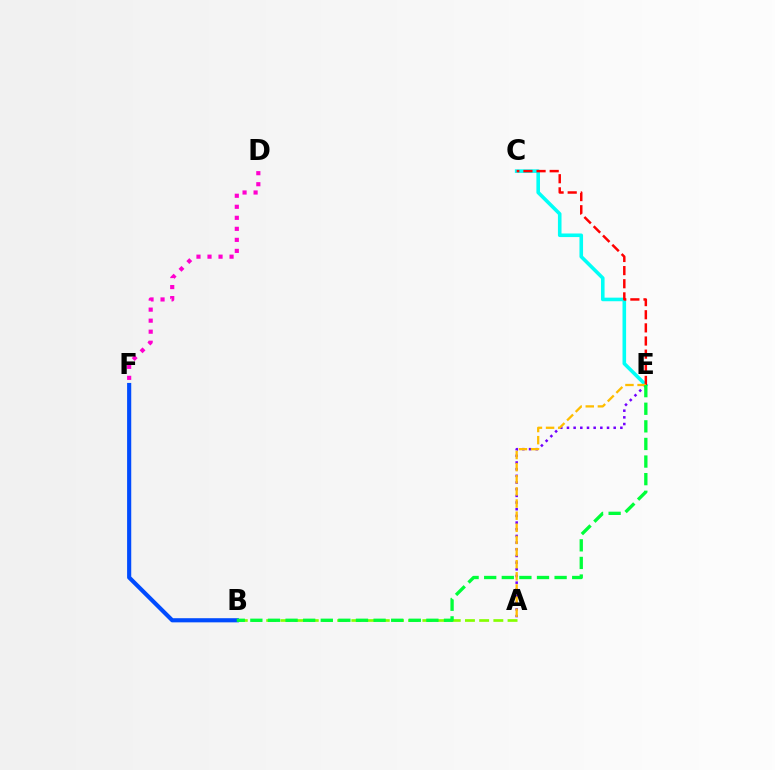{('C', 'E'): [{'color': '#00fff6', 'line_style': 'solid', 'thickness': 2.58}, {'color': '#ff0000', 'line_style': 'dashed', 'thickness': 1.78}], ('A', 'E'): [{'color': '#7200ff', 'line_style': 'dotted', 'thickness': 1.81}, {'color': '#ffbd00', 'line_style': 'dashed', 'thickness': 1.65}], ('A', 'B'): [{'color': '#84ff00', 'line_style': 'dashed', 'thickness': 1.93}], ('B', 'F'): [{'color': '#004bff', 'line_style': 'solid', 'thickness': 2.98}], ('B', 'E'): [{'color': '#00ff39', 'line_style': 'dashed', 'thickness': 2.39}], ('D', 'F'): [{'color': '#ff00cf', 'line_style': 'dotted', 'thickness': 3.0}]}